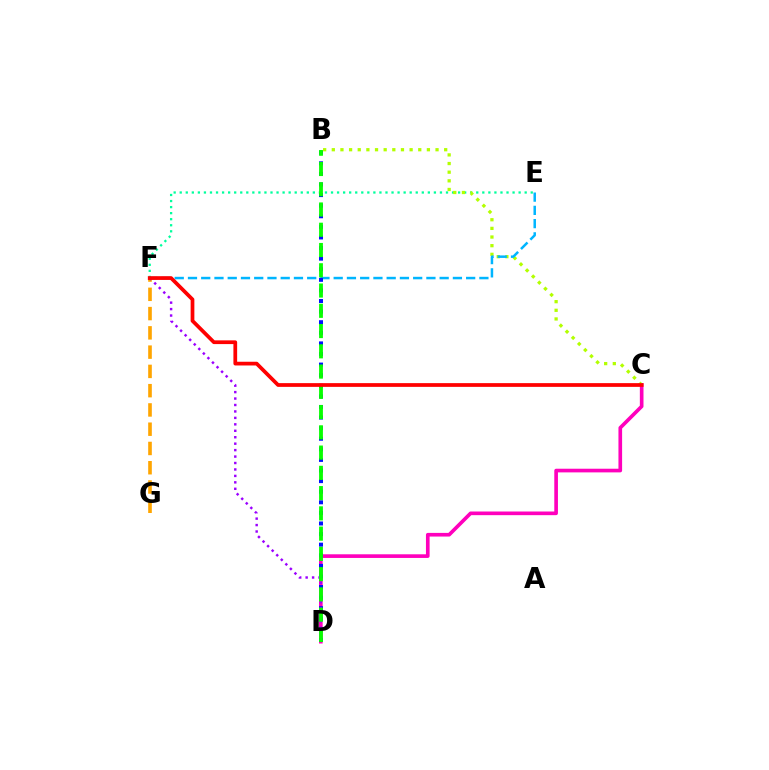{('E', 'F'): [{'color': '#00ff9d', 'line_style': 'dotted', 'thickness': 1.64}, {'color': '#00b5ff', 'line_style': 'dashed', 'thickness': 1.8}], ('C', 'D'): [{'color': '#ff00bd', 'line_style': 'solid', 'thickness': 2.63}], ('B', 'C'): [{'color': '#b3ff00', 'line_style': 'dotted', 'thickness': 2.35}], ('B', 'D'): [{'color': '#0010ff', 'line_style': 'dotted', 'thickness': 2.88}, {'color': '#08ff00', 'line_style': 'dashed', 'thickness': 2.75}], ('F', 'G'): [{'color': '#ffa500', 'line_style': 'dashed', 'thickness': 2.62}], ('D', 'F'): [{'color': '#9b00ff', 'line_style': 'dotted', 'thickness': 1.75}], ('C', 'F'): [{'color': '#ff0000', 'line_style': 'solid', 'thickness': 2.69}]}